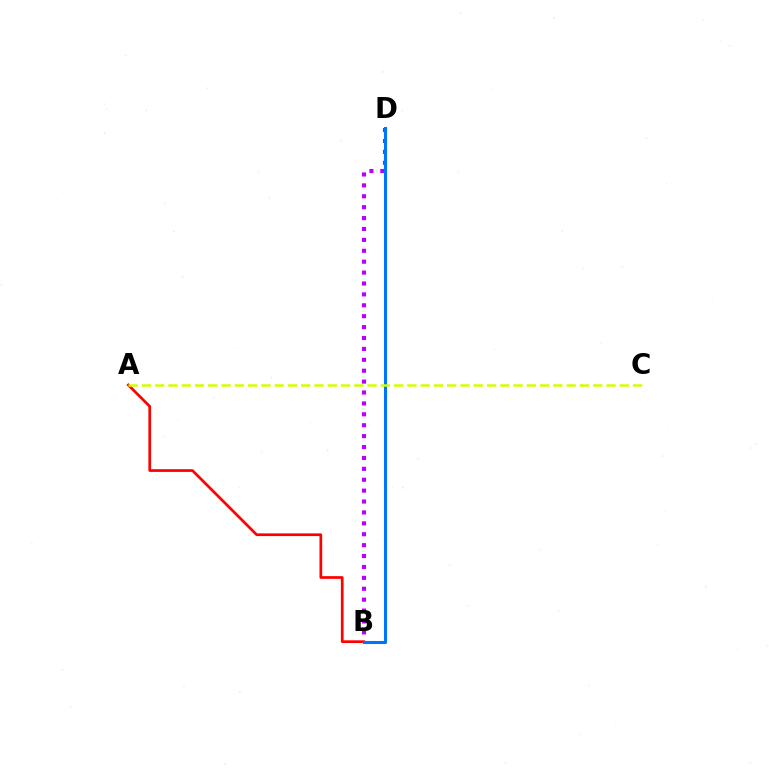{('A', 'B'): [{'color': '#ff0000', 'line_style': 'solid', 'thickness': 1.95}], ('B', 'D'): [{'color': '#00ff5c', 'line_style': 'dotted', 'thickness': 2.2}, {'color': '#b900ff', 'line_style': 'dotted', 'thickness': 2.96}, {'color': '#0074ff', 'line_style': 'solid', 'thickness': 2.2}], ('A', 'C'): [{'color': '#d1ff00', 'line_style': 'dashed', 'thickness': 1.8}]}